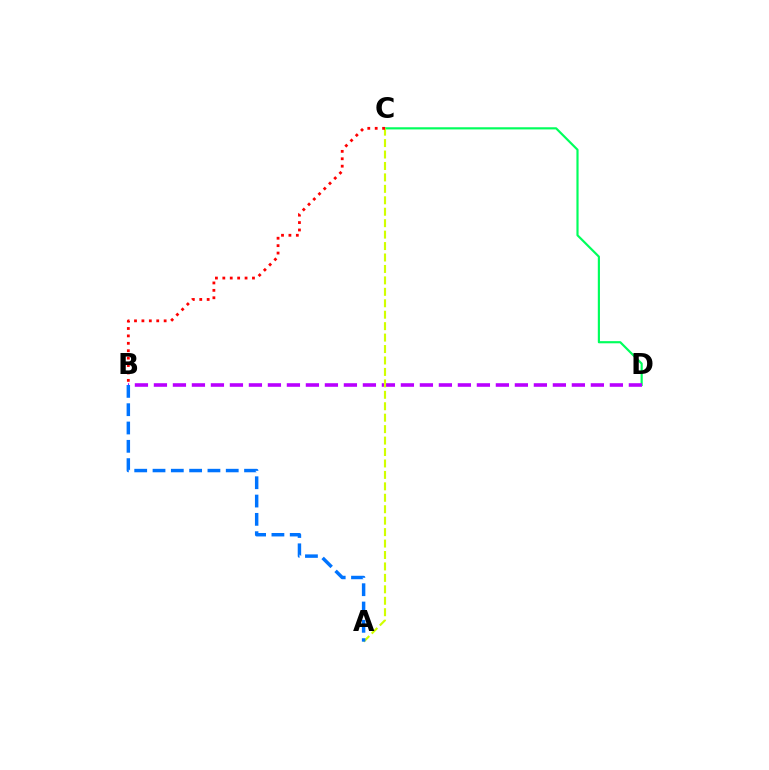{('C', 'D'): [{'color': '#00ff5c', 'line_style': 'solid', 'thickness': 1.56}], ('B', 'D'): [{'color': '#b900ff', 'line_style': 'dashed', 'thickness': 2.58}], ('A', 'C'): [{'color': '#d1ff00', 'line_style': 'dashed', 'thickness': 1.55}], ('B', 'C'): [{'color': '#ff0000', 'line_style': 'dotted', 'thickness': 2.01}], ('A', 'B'): [{'color': '#0074ff', 'line_style': 'dashed', 'thickness': 2.49}]}